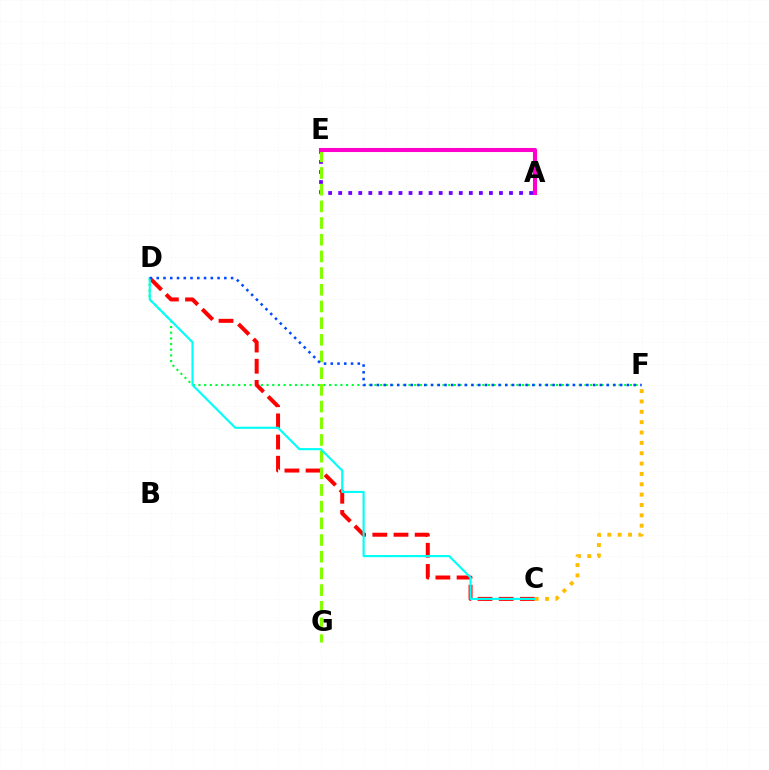{('D', 'F'): [{'color': '#00ff39', 'line_style': 'dotted', 'thickness': 1.54}, {'color': '#004bff', 'line_style': 'dotted', 'thickness': 1.84}], ('C', 'D'): [{'color': '#ff0000', 'line_style': 'dashed', 'thickness': 2.88}, {'color': '#00fff6', 'line_style': 'solid', 'thickness': 1.54}], ('A', 'E'): [{'color': '#7200ff', 'line_style': 'dotted', 'thickness': 2.73}, {'color': '#ff00cf', 'line_style': 'solid', 'thickness': 2.94}], ('E', 'G'): [{'color': '#84ff00', 'line_style': 'dashed', 'thickness': 2.27}], ('C', 'F'): [{'color': '#ffbd00', 'line_style': 'dotted', 'thickness': 2.81}]}